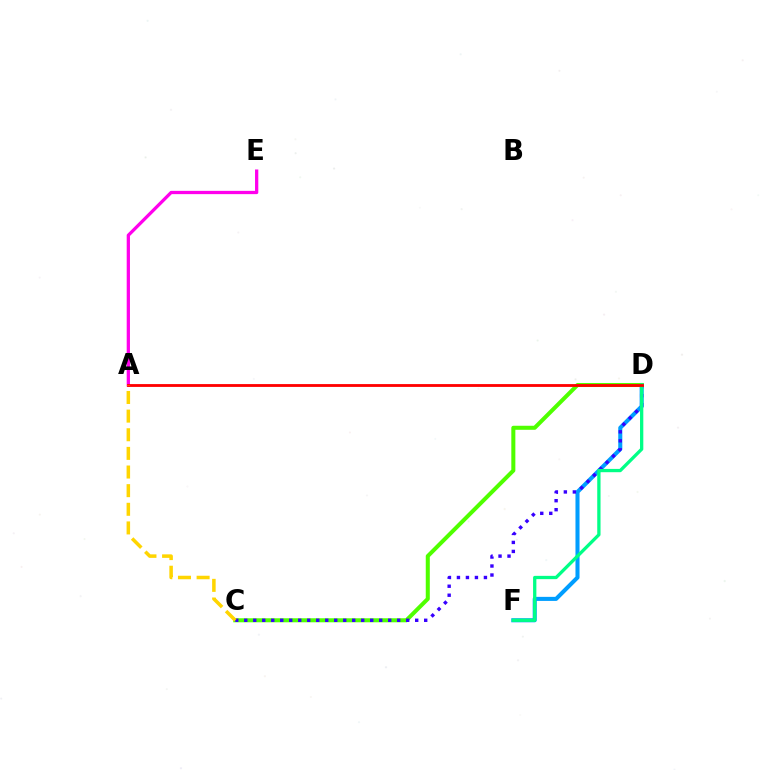{('D', 'F'): [{'color': '#009eff', 'line_style': 'solid', 'thickness': 2.92}, {'color': '#00ff86', 'line_style': 'solid', 'thickness': 2.37}], ('C', 'D'): [{'color': '#4fff00', 'line_style': 'solid', 'thickness': 2.9}, {'color': '#3700ff', 'line_style': 'dotted', 'thickness': 2.44}], ('A', 'E'): [{'color': '#ff00ed', 'line_style': 'solid', 'thickness': 2.35}], ('A', 'D'): [{'color': '#ff0000', 'line_style': 'solid', 'thickness': 2.03}], ('A', 'C'): [{'color': '#ffd500', 'line_style': 'dashed', 'thickness': 2.53}]}